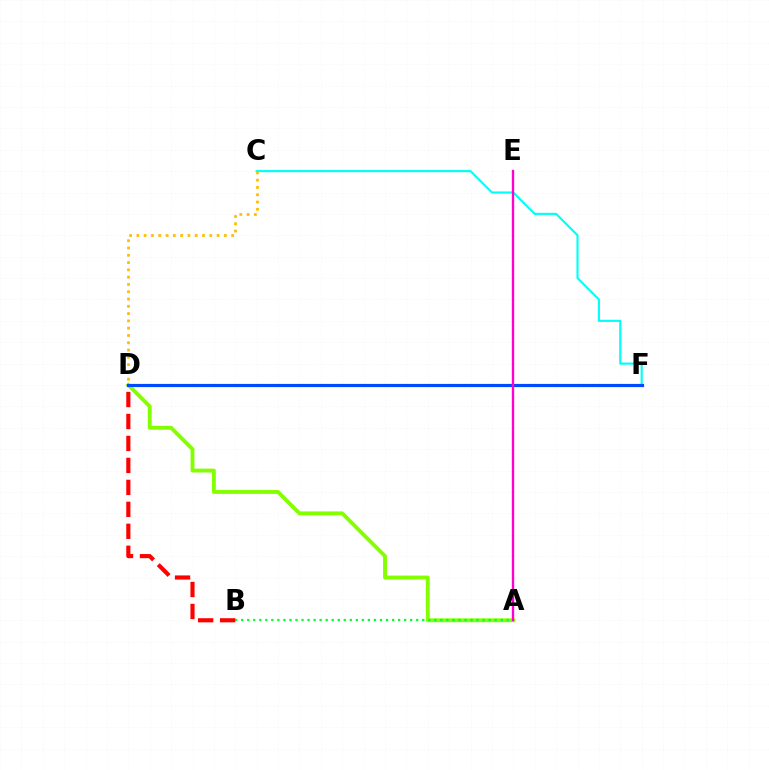{('A', 'D'): [{'color': '#84ff00', 'line_style': 'solid', 'thickness': 2.78}], ('A', 'B'): [{'color': '#00ff39', 'line_style': 'dotted', 'thickness': 1.64}], ('D', 'F'): [{'color': '#7200ff', 'line_style': 'solid', 'thickness': 1.94}, {'color': '#004bff', 'line_style': 'solid', 'thickness': 2.29}], ('C', 'F'): [{'color': '#00fff6', 'line_style': 'solid', 'thickness': 1.54}], ('C', 'D'): [{'color': '#ffbd00', 'line_style': 'dotted', 'thickness': 1.98}], ('B', 'D'): [{'color': '#ff0000', 'line_style': 'dashed', 'thickness': 2.98}], ('A', 'E'): [{'color': '#ff00cf', 'line_style': 'solid', 'thickness': 1.7}]}